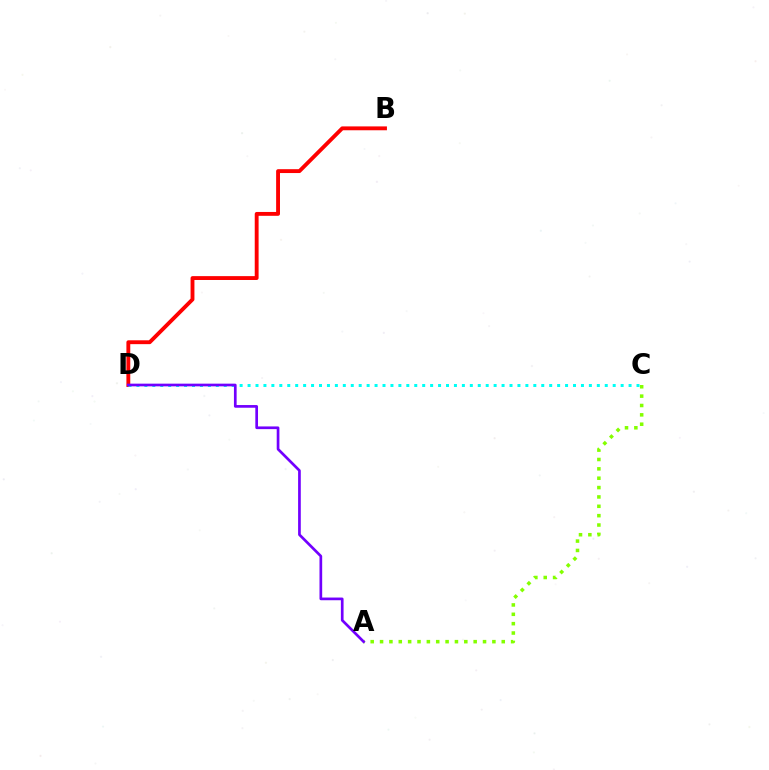{('A', 'C'): [{'color': '#84ff00', 'line_style': 'dotted', 'thickness': 2.54}], ('B', 'D'): [{'color': '#ff0000', 'line_style': 'solid', 'thickness': 2.78}], ('C', 'D'): [{'color': '#00fff6', 'line_style': 'dotted', 'thickness': 2.16}], ('A', 'D'): [{'color': '#7200ff', 'line_style': 'solid', 'thickness': 1.94}]}